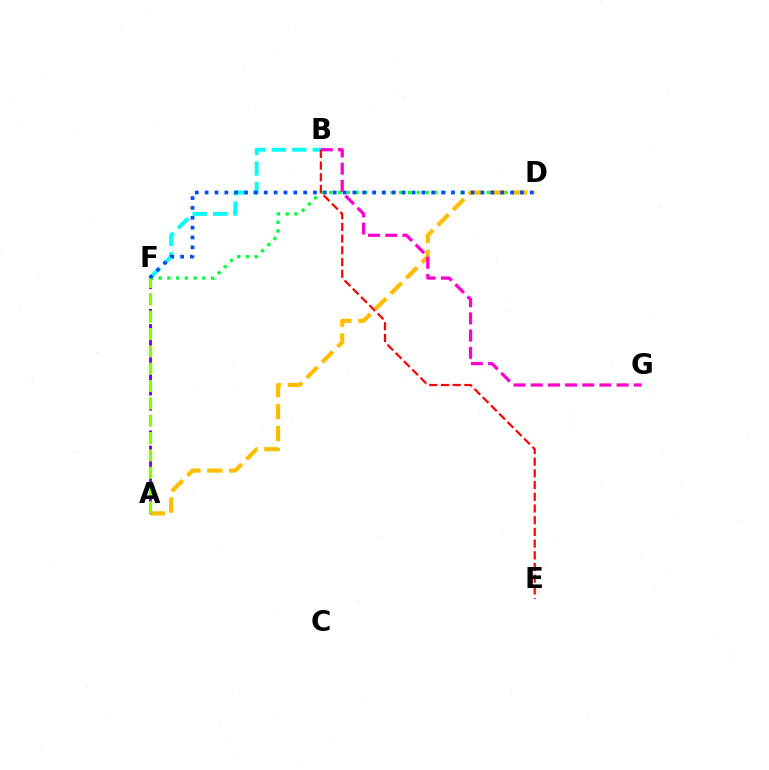{('D', 'F'): [{'color': '#00ff39', 'line_style': 'dotted', 'thickness': 2.38}, {'color': '#004bff', 'line_style': 'dotted', 'thickness': 2.68}], ('A', 'D'): [{'color': '#ffbd00', 'line_style': 'dashed', 'thickness': 2.98}], ('B', 'F'): [{'color': '#00fff6', 'line_style': 'dashed', 'thickness': 2.78}], ('A', 'F'): [{'color': '#7200ff', 'line_style': 'dashed', 'thickness': 2.06}, {'color': '#84ff00', 'line_style': 'dashed', 'thickness': 2.36}], ('B', 'G'): [{'color': '#ff00cf', 'line_style': 'dashed', 'thickness': 2.33}], ('B', 'E'): [{'color': '#ff0000', 'line_style': 'dashed', 'thickness': 1.59}]}